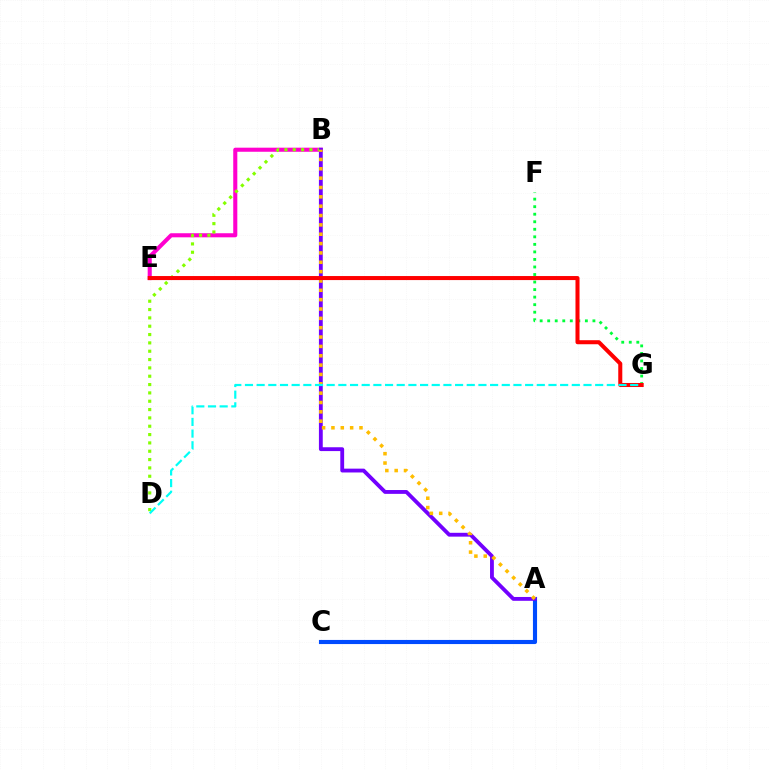{('A', 'C'): [{'color': '#004bff', 'line_style': 'solid', 'thickness': 2.96}], ('B', 'E'): [{'color': '#ff00cf', 'line_style': 'solid', 'thickness': 2.93}], ('B', 'D'): [{'color': '#84ff00', 'line_style': 'dotted', 'thickness': 2.26}], ('F', 'G'): [{'color': '#00ff39', 'line_style': 'dotted', 'thickness': 2.05}], ('A', 'B'): [{'color': '#7200ff', 'line_style': 'solid', 'thickness': 2.76}, {'color': '#ffbd00', 'line_style': 'dotted', 'thickness': 2.54}], ('E', 'G'): [{'color': '#ff0000', 'line_style': 'solid', 'thickness': 2.91}], ('D', 'G'): [{'color': '#00fff6', 'line_style': 'dashed', 'thickness': 1.59}]}